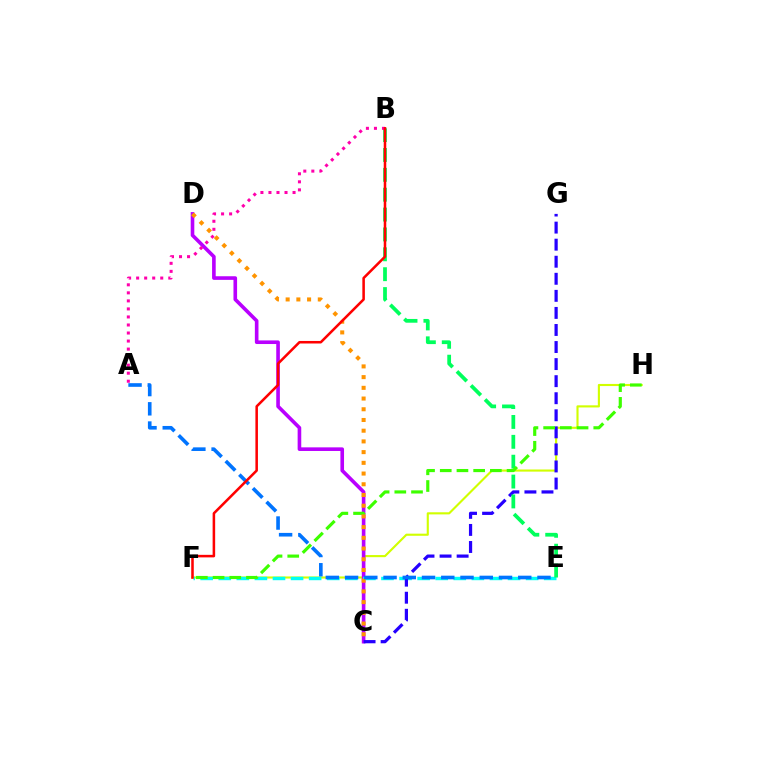{('F', 'H'): [{'color': '#d1ff00', 'line_style': 'solid', 'thickness': 1.53}, {'color': '#3dff00', 'line_style': 'dashed', 'thickness': 2.27}], ('C', 'D'): [{'color': '#b900ff', 'line_style': 'solid', 'thickness': 2.61}, {'color': '#ff9400', 'line_style': 'dotted', 'thickness': 2.91}], ('E', 'F'): [{'color': '#00fff6', 'line_style': 'dashed', 'thickness': 2.46}], ('C', 'G'): [{'color': '#2500ff', 'line_style': 'dashed', 'thickness': 2.32}], ('B', 'E'): [{'color': '#00ff5c', 'line_style': 'dashed', 'thickness': 2.7}], ('A', 'B'): [{'color': '#ff00ac', 'line_style': 'dotted', 'thickness': 2.18}], ('A', 'E'): [{'color': '#0074ff', 'line_style': 'dashed', 'thickness': 2.61}], ('B', 'F'): [{'color': '#ff0000', 'line_style': 'solid', 'thickness': 1.83}]}